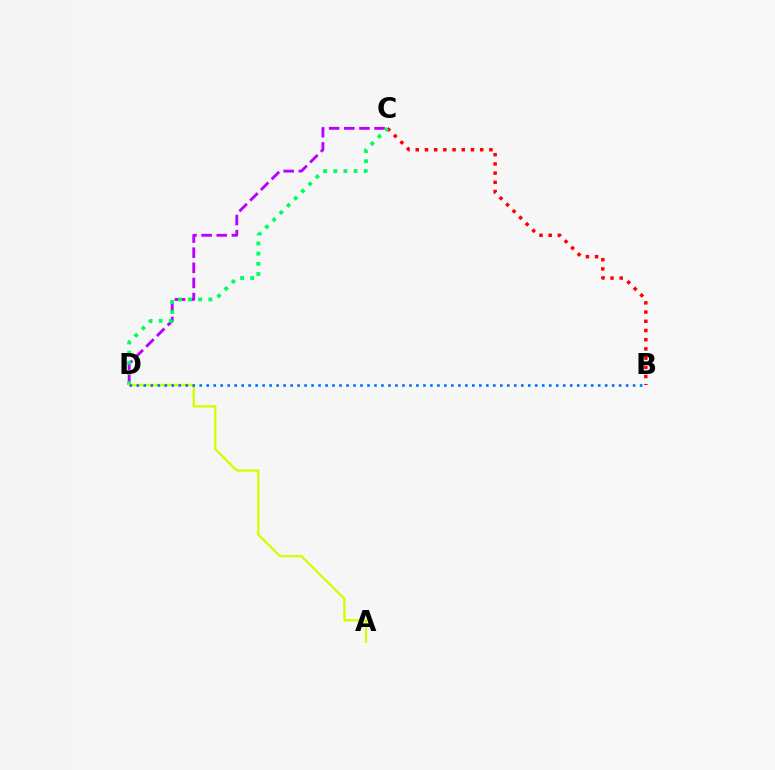{('C', 'D'): [{'color': '#b900ff', 'line_style': 'dashed', 'thickness': 2.06}, {'color': '#00ff5c', 'line_style': 'dotted', 'thickness': 2.76}], ('B', 'C'): [{'color': '#ff0000', 'line_style': 'dotted', 'thickness': 2.5}], ('A', 'D'): [{'color': '#d1ff00', 'line_style': 'solid', 'thickness': 1.66}], ('B', 'D'): [{'color': '#0074ff', 'line_style': 'dotted', 'thickness': 1.9}]}